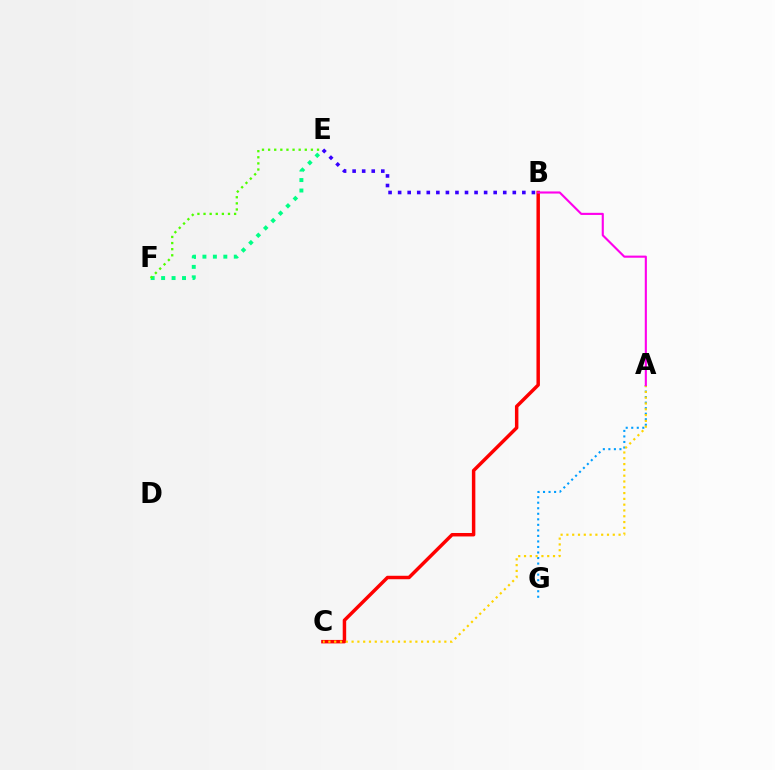{('A', 'G'): [{'color': '#009eff', 'line_style': 'dotted', 'thickness': 1.5}], ('B', 'C'): [{'color': '#ff0000', 'line_style': 'solid', 'thickness': 2.49}], ('A', 'C'): [{'color': '#ffd500', 'line_style': 'dotted', 'thickness': 1.58}], ('B', 'E'): [{'color': '#3700ff', 'line_style': 'dotted', 'thickness': 2.6}], ('E', 'F'): [{'color': '#00ff86', 'line_style': 'dotted', 'thickness': 2.84}, {'color': '#4fff00', 'line_style': 'dotted', 'thickness': 1.66}], ('A', 'B'): [{'color': '#ff00ed', 'line_style': 'solid', 'thickness': 1.53}]}